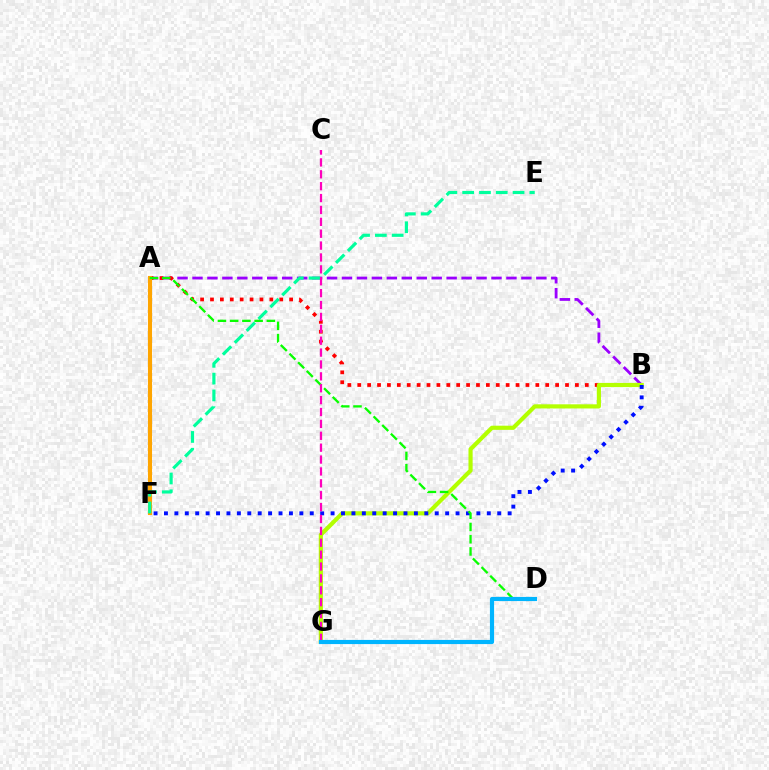{('A', 'B'): [{'color': '#9b00ff', 'line_style': 'dashed', 'thickness': 2.03}, {'color': '#ff0000', 'line_style': 'dotted', 'thickness': 2.69}], ('A', 'F'): [{'color': '#ffa500', 'line_style': 'solid', 'thickness': 2.95}], ('E', 'F'): [{'color': '#00ff9d', 'line_style': 'dashed', 'thickness': 2.28}], ('B', 'G'): [{'color': '#b3ff00', 'line_style': 'solid', 'thickness': 2.99}], ('B', 'F'): [{'color': '#0010ff', 'line_style': 'dotted', 'thickness': 2.83}], ('A', 'D'): [{'color': '#08ff00', 'line_style': 'dashed', 'thickness': 1.66}], ('C', 'G'): [{'color': '#ff00bd', 'line_style': 'dashed', 'thickness': 1.61}], ('D', 'G'): [{'color': '#00b5ff', 'line_style': 'solid', 'thickness': 2.99}]}